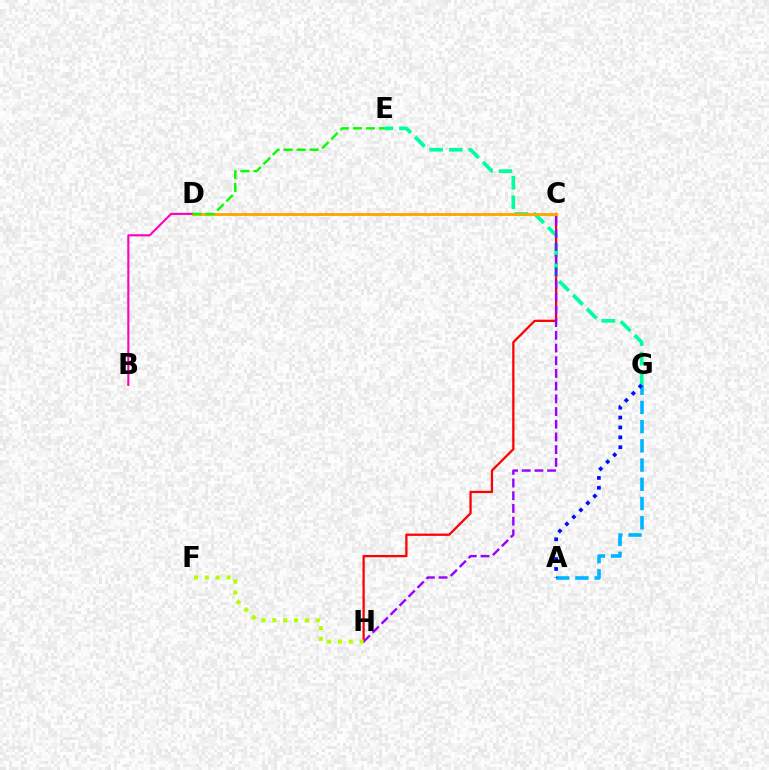{('C', 'H'): [{'color': '#ff0000', 'line_style': 'solid', 'thickness': 1.63}, {'color': '#9b00ff', 'line_style': 'dashed', 'thickness': 1.73}], ('E', 'G'): [{'color': '#00ff9d', 'line_style': 'dashed', 'thickness': 2.65}], ('A', 'G'): [{'color': '#00b5ff', 'line_style': 'dashed', 'thickness': 2.61}, {'color': '#0010ff', 'line_style': 'dotted', 'thickness': 2.69}], ('C', 'D'): [{'color': '#ffa500', 'line_style': 'solid', 'thickness': 2.03}], ('B', 'D'): [{'color': '#ff00bd', 'line_style': 'solid', 'thickness': 1.52}], ('F', 'H'): [{'color': '#b3ff00', 'line_style': 'dotted', 'thickness': 2.95}], ('D', 'E'): [{'color': '#08ff00', 'line_style': 'dashed', 'thickness': 1.77}]}